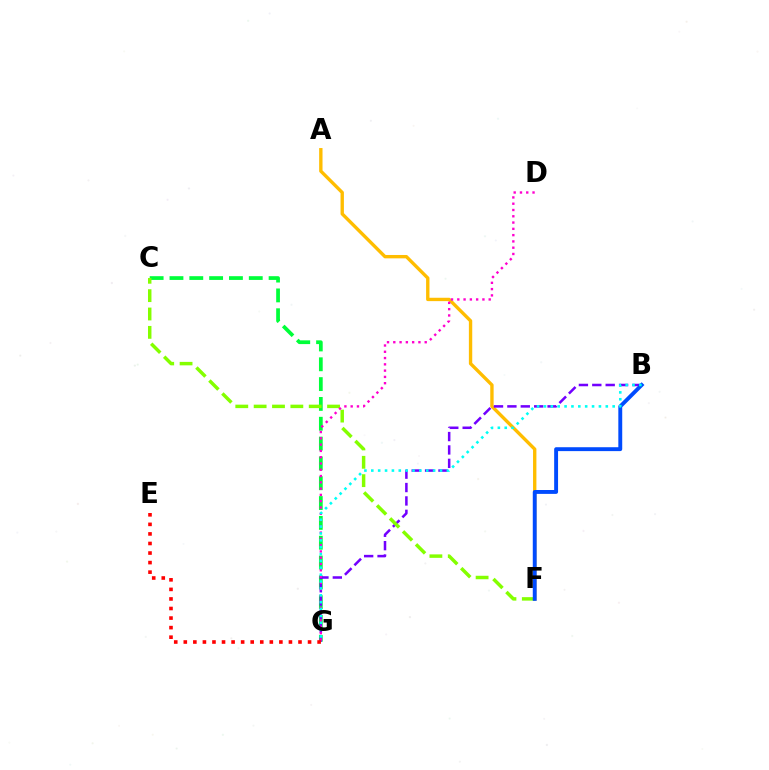{('C', 'G'): [{'color': '#00ff39', 'line_style': 'dashed', 'thickness': 2.69}], ('A', 'F'): [{'color': '#ffbd00', 'line_style': 'solid', 'thickness': 2.42}], ('B', 'G'): [{'color': '#7200ff', 'line_style': 'dashed', 'thickness': 1.82}, {'color': '#00fff6', 'line_style': 'dotted', 'thickness': 1.87}], ('C', 'F'): [{'color': '#84ff00', 'line_style': 'dashed', 'thickness': 2.49}], ('D', 'G'): [{'color': '#ff00cf', 'line_style': 'dotted', 'thickness': 1.71}], ('B', 'F'): [{'color': '#004bff', 'line_style': 'solid', 'thickness': 2.8}], ('E', 'G'): [{'color': '#ff0000', 'line_style': 'dotted', 'thickness': 2.6}]}